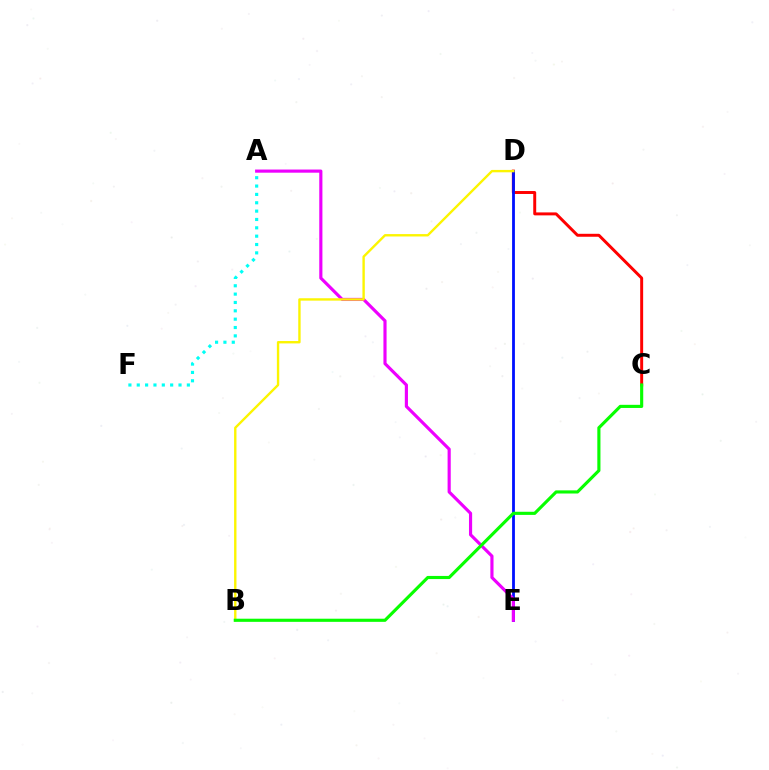{('C', 'D'): [{'color': '#ff0000', 'line_style': 'solid', 'thickness': 2.13}], ('D', 'E'): [{'color': '#0010ff', 'line_style': 'solid', 'thickness': 2.02}], ('A', 'E'): [{'color': '#ee00ff', 'line_style': 'solid', 'thickness': 2.27}], ('B', 'D'): [{'color': '#fcf500', 'line_style': 'solid', 'thickness': 1.71}], ('B', 'C'): [{'color': '#08ff00', 'line_style': 'solid', 'thickness': 2.25}], ('A', 'F'): [{'color': '#00fff6', 'line_style': 'dotted', 'thickness': 2.27}]}